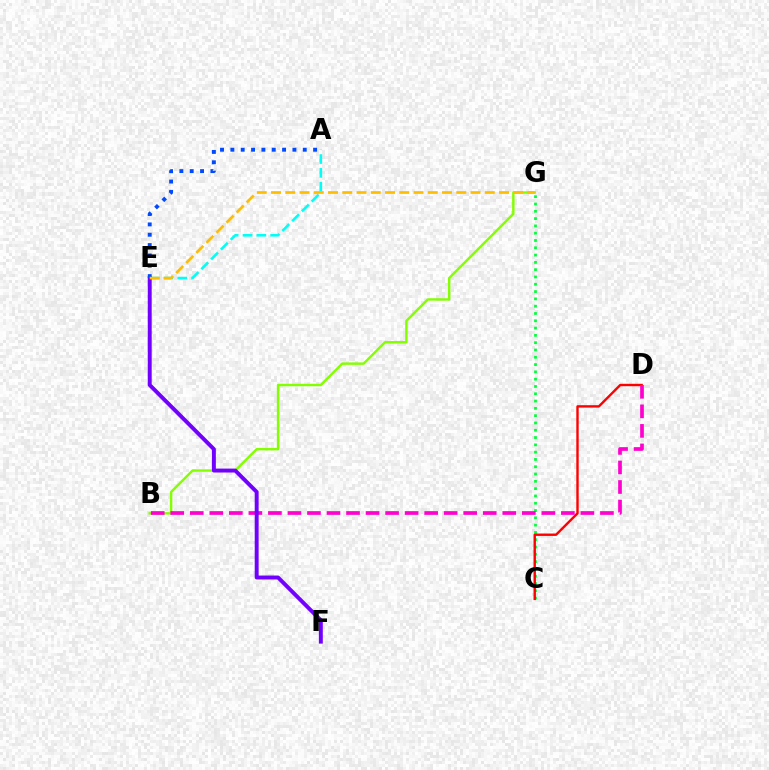{('C', 'G'): [{'color': '#00ff39', 'line_style': 'dotted', 'thickness': 1.98}], ('B', 'G'): [{'color': '#84ff00', 'line_style': 'solid', 'thickness': 1.75}], ('A', 'E'): [{'color': '#00fff6', 'line_style': 'dashed', 'thickness': 1.88}, {'color': '#004bff', 'line_style': 'dotted', 'thickness': 2.81}], ('C', 'D'): [{'color': '#ff0000', 'line_style': 'solid', 'thickness': 1.72}], ('B', 'D'): [{'color': '#ff00cf', 'line_style': 'dashed', 'thickness': 2.65}], ('E', 'F'): [{'color': '#7200ff', 'line_style': 'solid', 'thickness': 2.82}], ('E', 'G'): [{'color': '#ffbd00', 'line_style': 'dashed', 'thickness': 1.94}]}